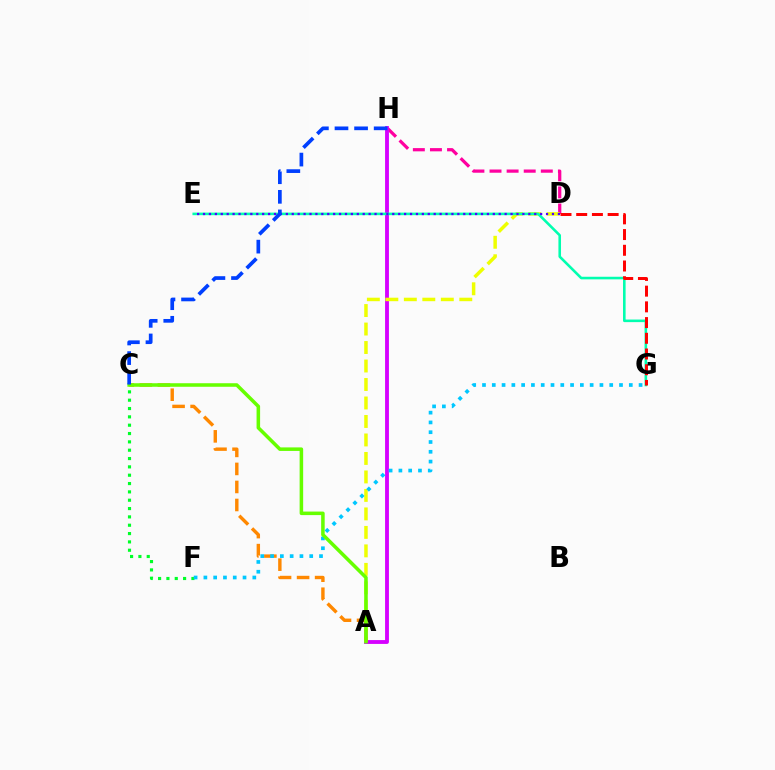{('D', 'H'): [{'color': '#ff00a0', 'line_style': 'dashed', 'thickness': 2.32}], ('A', 'H'): [{'color': '#d600ff', 'line_style': 'solid', 'thickness': 2.77}], ('A', 'D'): [{'color': '#eeff00', 'line_style': 'dashed', 'thickness': 2.51}], ('E', 'G'): [{'color': '#00ffaf', 'line_style': 'solid', 'thickness': 1.86}], ('D', 'E'): [{'color': '#4f00ff', 'line_style': 'dotted', 'thickness': 1.61}], ('A', 'C'): [{'color': '#ff8800', 'line_style': 'dashed', 'thickness': 2.45}, {'color': '#66ff00', 'line_style': 'solid', 'thickness': 2.55}], ('D', 'G'): [{'color': '#ff0000', 'line_style': 'dashed', 'thickness': 2.13}], ('C', 'F'): [{'color': '#00ff27', 'line_style': 'dotted', 'thickness': 2.26}], ('F', 'G'): [{'color': '#00c7ff', 'line_style': 'dotted', 'thickness': 2.66}], ('C', 'H'): [{'color': '#003fff', 'line_style': 'dashed', 'thickness': 2.66}]}